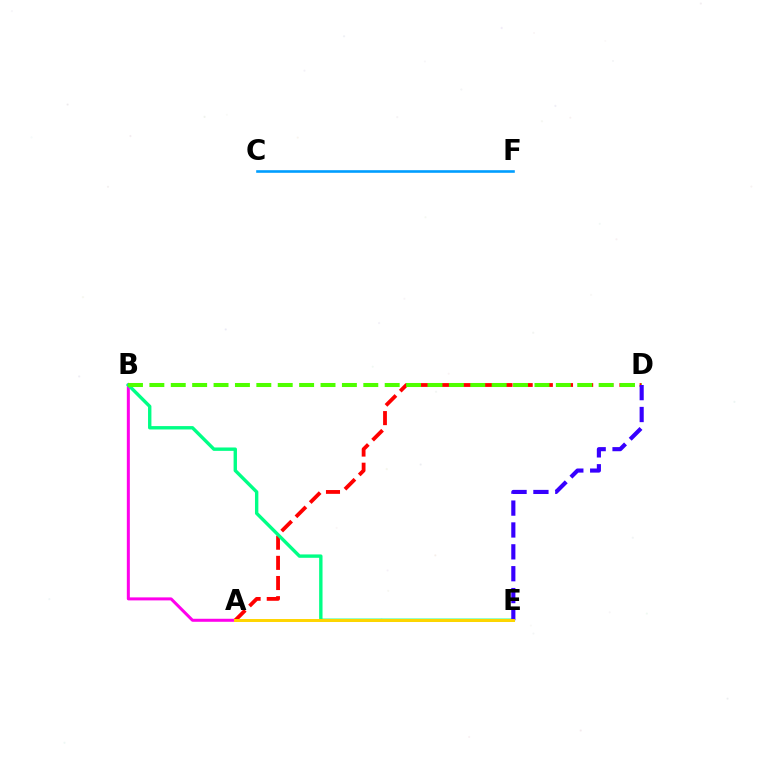{('A', 'B'): [{'color': '#ff00ed', 'line_style': 'solid', 'thickness': 2.17}], ('A', 'D'): [{'color': '#ff0000', 'line_style': 'dashed', 'thickness': 2.74}], ('B', 'E'): [{'color': '#00ff86', 'line_style': 'solid', 'thickness': 2.43}], ('B', 'D'): [{'color': '#4fff00', 'line_style': 'dashed', 'thickness': 2.91}], ('D', 'E'): [{'color': '#3700ff', 'line_style': 'dashed', 'thickness': 2.97}], ('A', 'E'): [{'color': '#ffd500', 'line_style': 'solid', 'thickness': 2.13}], ('C', 'F'): [{'color': '#009eff', 'line_style': 'solid', 'thickness': 1.88}]}